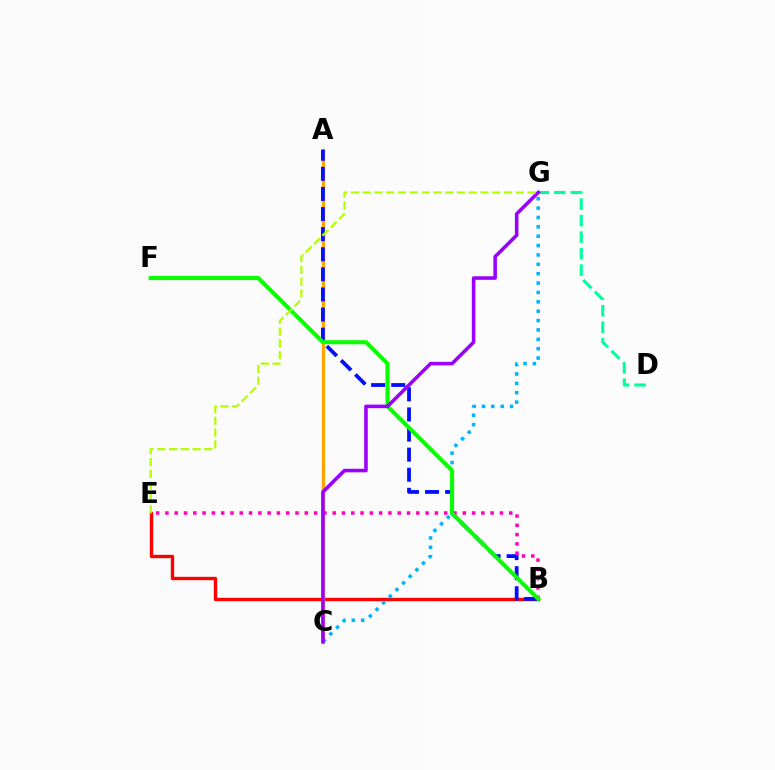{('B', 'E'): [{'color': '#ff0000', 'line_style': 'solid', 'thickness': 2.42}, {'color': '#ff00bd', 'line_style': 'dotted', 'thickness': 2.52}], ('A', 'C'): [{'color': '#ffa500', 'line_style': 'solid', 'thickness': 2.37}], ('C', 'G'): [{'color': '#00b5ff', 'line_style': 'dotted', 'thickness': 2.55}, {'color': '#9b00ff', 'line_style': 'solid', 'thickness': 2.57}], ('A', 'B'): [{'color': '#0010ff', 'line_style': 'dashed', 'thickness': 2.73}], ('B', 'F'): [{'color': '#08ff00', 'line_style': 'solid', 'thickness': 2.92}], ('D', 'G'): [{'color': '#00ff9d', 'line_style': 'dashed', 'thickness': 2.24}], ('E', 'G'): [{'color': '#b3ff00', 'line_style': 'dashed', 'thickness': 1.6}]}